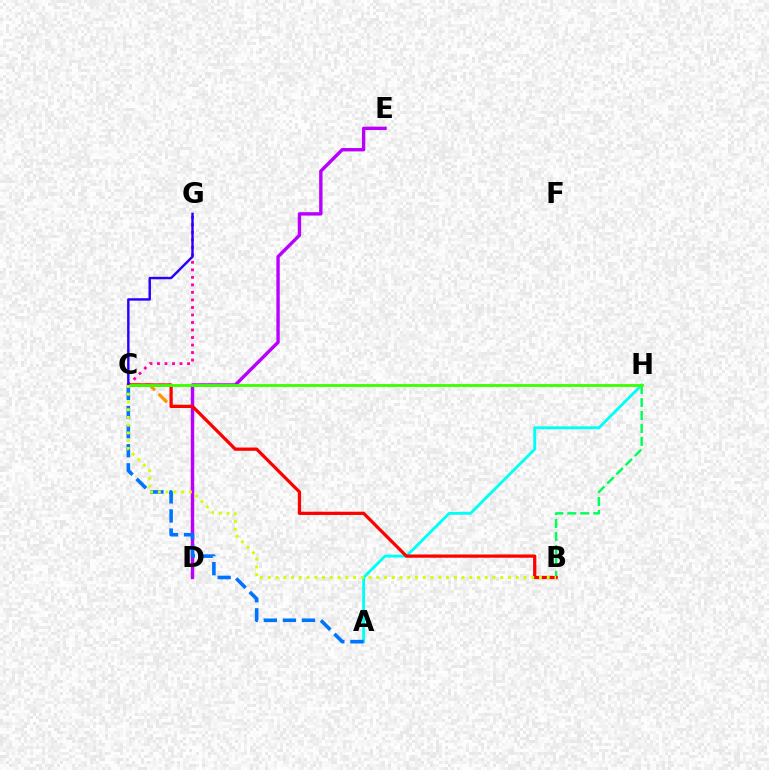{('B', 'H'): [{'color': '#00ff5c', 'line_style': 'dashed', 'thickness': 1.76}], ('C', 'D'): [{'color': '#ff9400', 'line_style': 'dashed', 'thickness': 2.31}], ('D', 'E'): [{'color': '#b900ff', 'line_style': 'solid', 'thickness': 2.44}], ('C', 'G'): [{'color': '#ff00ac', 'line_style': 'dotted', 'thickness': 2.04}, {'color': '#2500ff', 'line_style': 'solid', 'thickness': 1.74}], ('A', 'H'): [{'color': '#00fff6', 'line_style': 'solid', 'thickness': 2.07}], ('B', 'C'): [{'color': '#ff0000', 'line_style': 'solid', 'thickness': 2.34}, {'color': '#d1ff00', 'line_style': 'dotted', 'thickness': 2.11}], ('A', 'C'): [{'color': '#0074ff', 'line_style': 'dashed', 'thickness': 2.59}], ('C', 'H'): [{'color': '#3dff00', 'line_style': 'solid', 'thickness': 2.05}]}